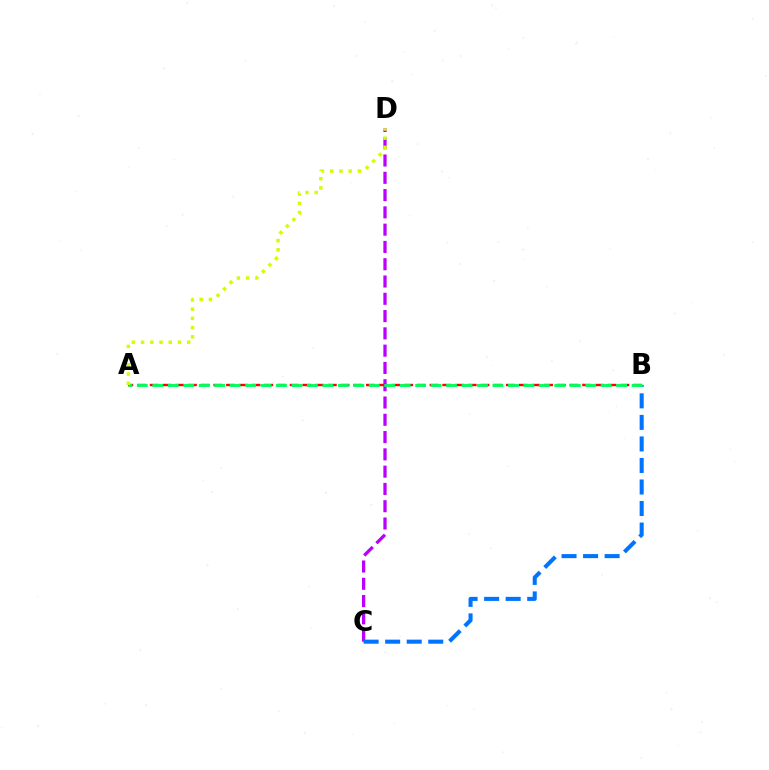{('A', 'B'): [{'color': '#ff0000', 'line_style': 'dashed', 'thickness': 1.73}, {'color': '#00ff5c', 'line_style': 'dashed', 'thickness': 2.1}], ('C', 'D'): [{'color': '#b900ff', 'line_style': 'dashed', 'thickness': 2.35}], ('B', 'C'): [{'color': '#0074ff', 'line_style': 'dashed', 'thickness': 2.93}], ('A', 'D'): [{'color': '#d1ff00', 'line_style': 'dotted', 'thickness': 2.5}]}